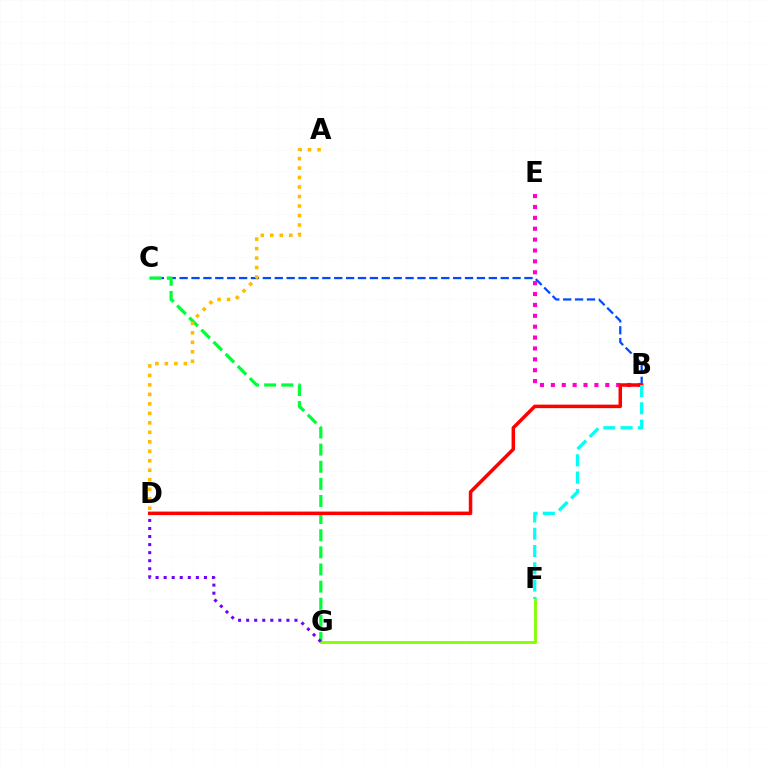{('B', 'C'): [{'color': '#004bff', 'line_style': 'dashed', 'thickness': 1.62}], ('C', 'G'): [{'color': '#00ff39', 'line_style': 'dashed', 'thickness': 2.33}], ('F', 'G'): [{'color': '#84ff00', 'line_style': 'solid', 'thickness': 2.04}], ('D', 'G'): [{'color': '#7200ff', 'line_style': 'dotted', 'thickness': 2.19}], ('B', 'E'): [{'color': '#ff00cf', 'line_style': 'dotted', 'thickness': 2.96}], ('B', 'D'): [{'color': '#ff0000', 'line_style': 'solid', 'thickness': 2.53}], ('B', 'F'): [{'color': '#00fff6', 'line_style': 'dashed', 'thickness': 2.35}], ('A', 'D'): [{'color': '#ffbd00', 'line_style': 'dotted', 'thickness': 2.58}]}